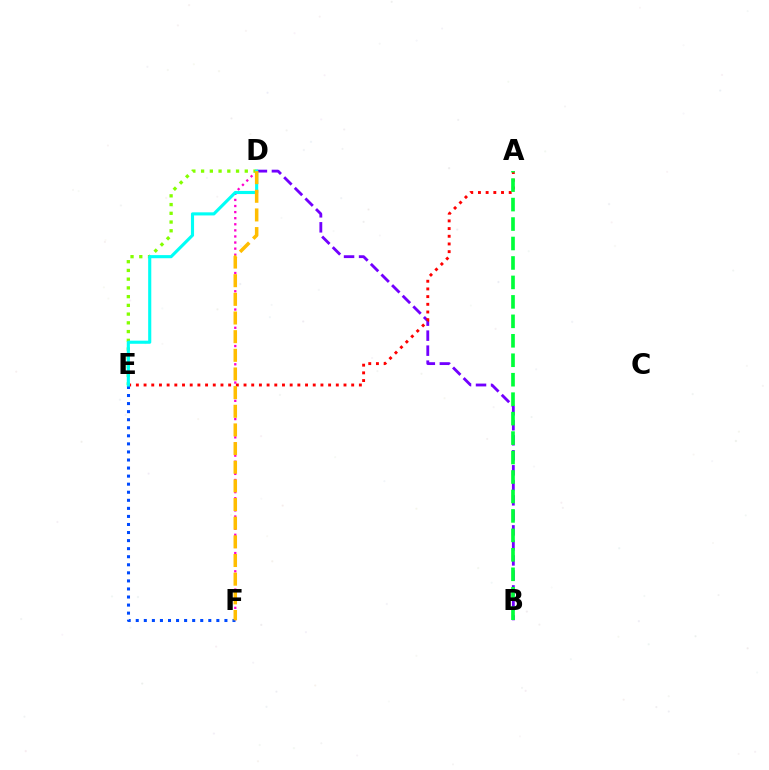{('D', 'F'): [{'color': '#ff00cf', 'line_style': 'dotted', 'thickness': 1.65}, {'color': '#ffbd00', 'line_style': 'dashed', 'thickness': 2.53}], ('B', 'D'): [{'color': '#7200ff', 'line_style': 'dashed', 'thickness': 2.04}], ('A', 'E'): [{'color': '#ff0000', 'line_style': 'dotted', 'thickness': 2.09}], ('D', 'E'): [{'color': '#84ff00', 'line_style': 'dotted', 'thickness': 2.37}, {'color': '#00fff6', 'line_style': 'solid', 'thickness': 2.24}], ('E', 'F'): [{'color': '#004bff', 'line_style': 'dotted', 'thickness': 2.19}], ('A', 'B'): [{'color': '#00ff39', 'line_style': 'dashed', 'thickness': 2.64}]}